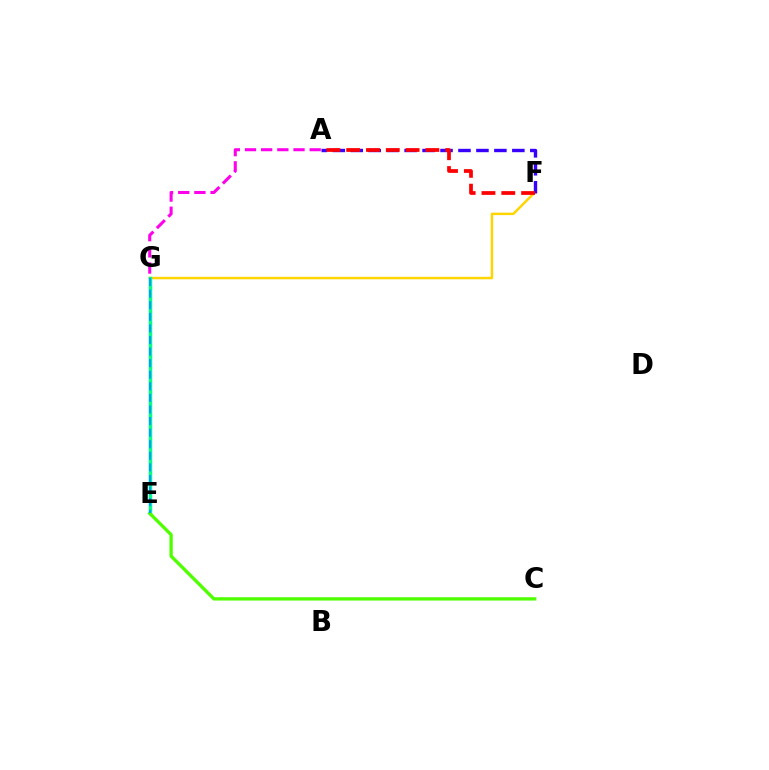{('F', 'G'): [{'color': '#ffd500', 'line_style': 'solid', 'thickness': 1.77}], ('E', 'G'): [{'color': '#00ff86', 'line_style': 'solid', 'thickness': 2.5}, {'color': '#009eff', 'line_style': 'dashed', 'thickness': 1.57}], ('A', 'F'): [{'color': '#3700ff', 'line_style': 'dashed', 'thickness': 2.44}, {'color': '#ff0000', 'line_style': 'dashed', 'thickness': 2.69}], ('C', 'E'): [{'color': '#4fff00', 'line_style': 'solid', 'thickness': 2.38}], ('A', 'G'): [{'color': '#ff00ed', 'line_style': 'dashed', 'thickness': 2.2}]}